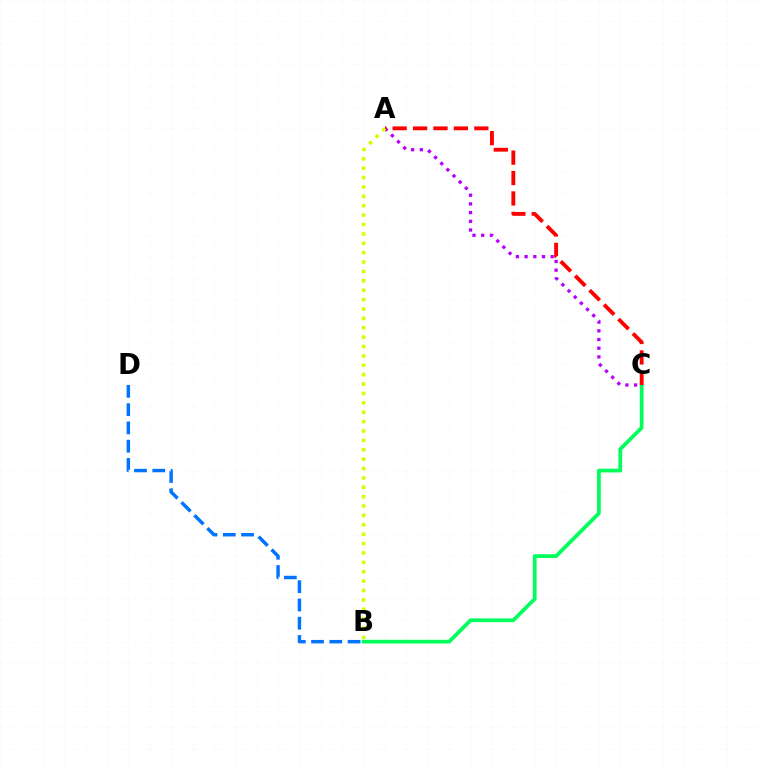{('B', 'D'): [{'color': '#0074ff', 'line_style': 'dashed', 'thickness': 2.48}], ('B', 'C'): [{'color': '#00ff5c', 'line_style': 'solid', 'thickness': 2.7}], ('A', 'C'): [{'color': '#b900ff', 'line_style': 'dotted', 'thickness': 2.37}, {'color': '#ff0000', 'line_style': 'dashed', 'thickness': 2.77}], ('A', 'B'): [{'color': '#d1ff00', 'line_style': 'dotted', 'thickness': 2.55}]}